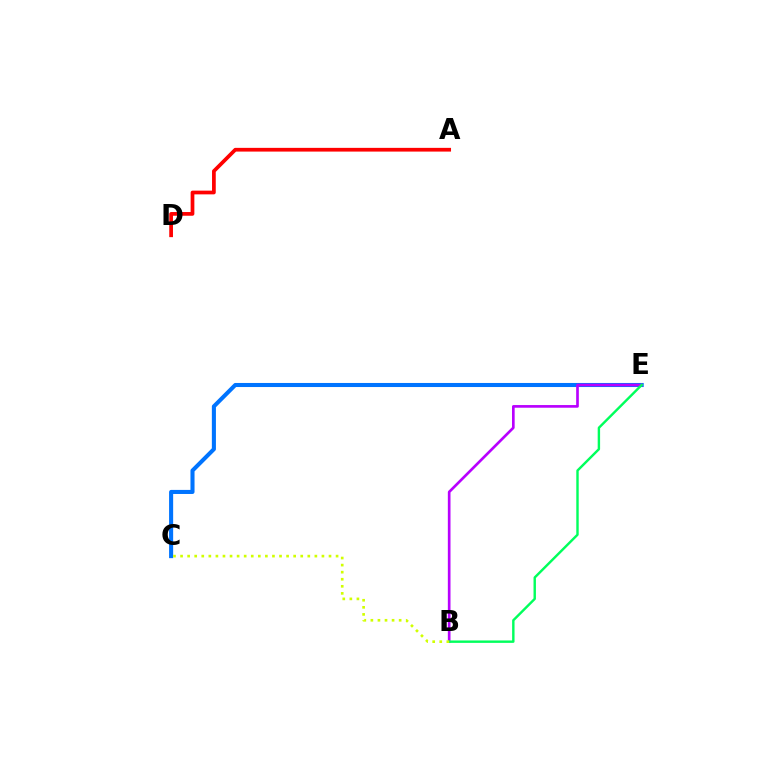{('C', 'E'): [{'color': '#0074ff', 'line_style': 'solid', 'thickness': 2.93}], ('B', 'E'): [{'color': '#b900ff', 'line_style': 'solid', 'thickness': 1.92}, {'color': '#00ff5c', 'line_style': 'solid', 'thickness': 1.74}], ('B', 'C'): [{'color': '#d1ff00', 'line_style': 'dotted', 'thickness': 1.92}], ('A', 'D'): [{'color': '#ff0000', 'line_style': 'solid', 'thickness': 2.68}]}